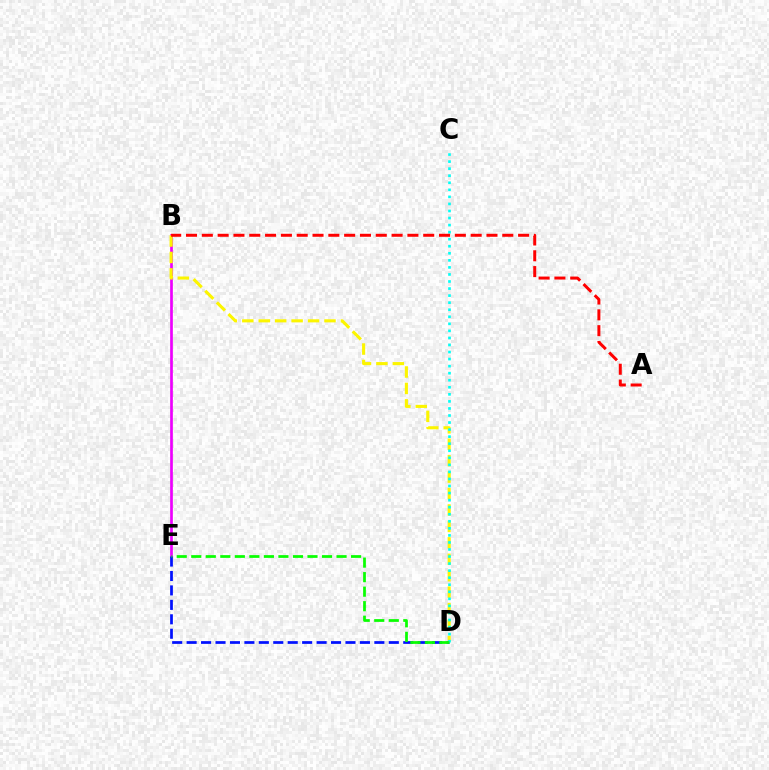{('B', 'E'): [{'color': '#ee00ff', 'line_style': 'solid', 'thickness': 1.93}], ('B', 'D'): [{'color': '#fcf500', 'line_style': 'dashed', 'thickness': 2.23}], ('D', 'E'): [{'color': '#0010ff', 'line_style': 'dashed', 'thickness': 1.96}, {'color': '#08ff00', 'line_style': 'dashed', 'thickness': 1.97}], ('C', 'D'): [{'color': '#00fff6', 'line_style': 'dotted', 'thickness': 1.92}], ('A', 'B'): [{'color': '#ff0000', 'line_style': 'dashed', 'thickness': 2.15}]}